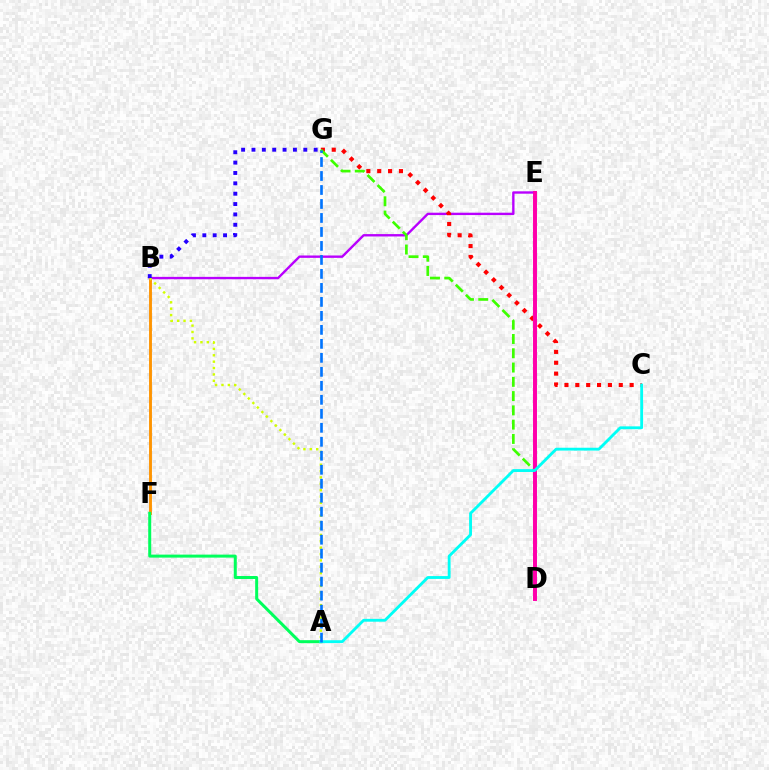{('B', 'F'): [{'color': '#ff9400', 'line_style': 'solid', 'thickness': 2.08}], ('B', 'E'): [{'color': '#b900ff', 'line_style': 'solid', 'thickness': 1.71}], ('A', 'B'): [{'color': '#d1ff00', 'line_style': 'dotted', 'thickness': 1.73}], ('C', 'G'): [{'color': '#ff0000', 'line_style': 'dotted', 'thickness': 2.95}], ('D', 'G'): [{'color': '#3dff00', 'line_style': 'dashed', 'thickness': 1.94}], ('B', 'G'): [{'color': '#2500ff', 'line_style': 'dotted', 'thickness': 2.82}], ('D', 'E'): [{'color': '#ff00ac', 'line_style': 'solid', 'thickness': 2.85}], ('A', 'F'): [{'color': '#00ff5c', 'line_style': 'solid', 'thickness': 2.16}], ('A', 'C'): [{'color': '#00fff6', 'line_style': 'solid', 'thickness': 2.05}], ('A', 'G'): [{'color': '#0074ff', 'line_style': 'dashed', 'thickness': 1.9}]}